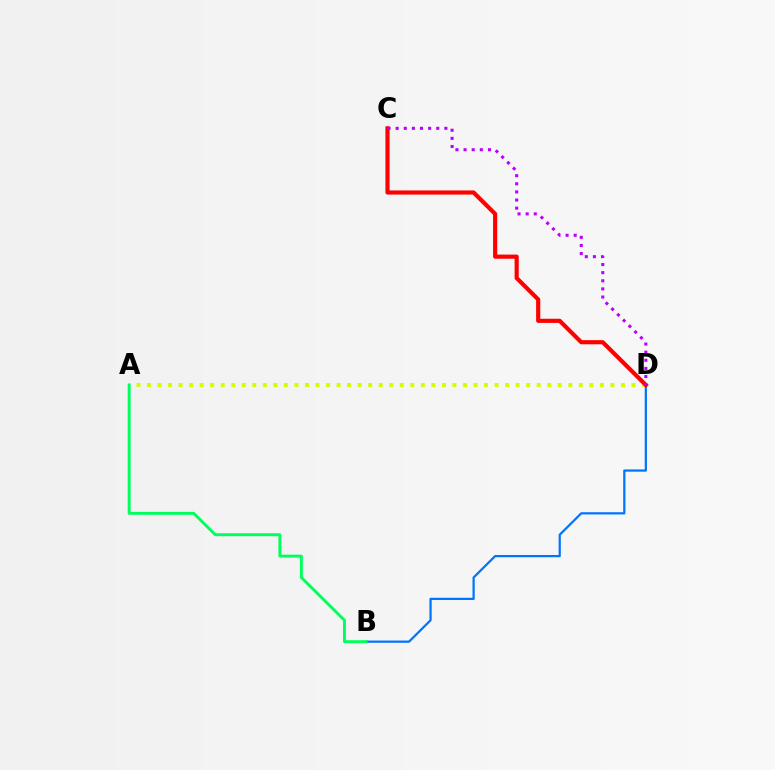{('A', 'D'): [{'color': '#d1ff00', 'line_style': 'dotted', 'thickness': 2.86}], ('B', 'D'): [{'color': '#0074ff', 'line_style': 'solid', 'thickness': 1.6}], ('A', 'B'): [{'color': '#00ff5c', 'line_style': 'solid', 'thickness': 2.1}], ('C', 'D'): [{'color': '#ff0000', 'line_style': 'solid', 'thickness': 2.99}, {'color': '#b900ff', 'line_style': 'dotted', 'thickness': 2.21}]}